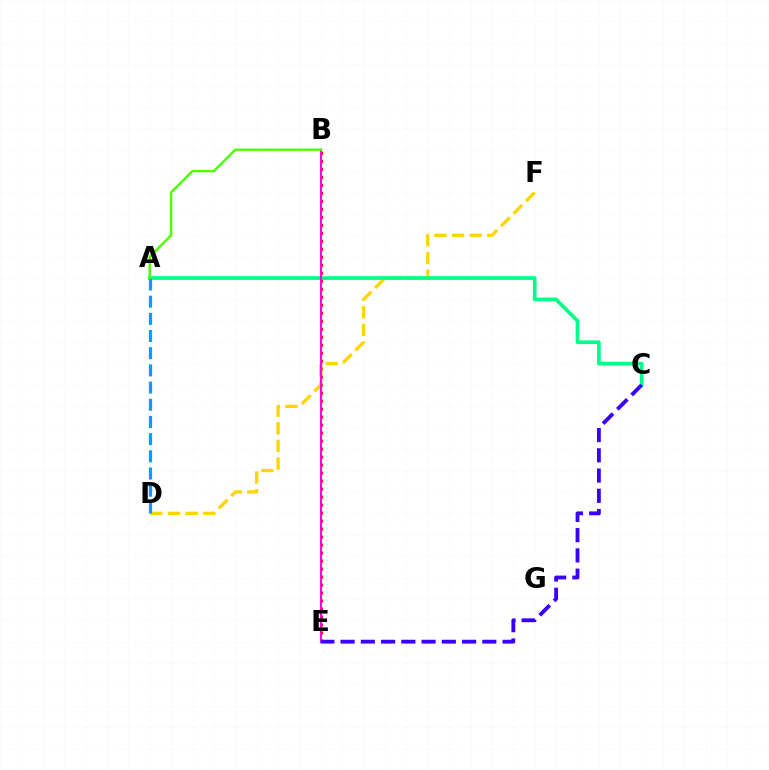{('B', 'E'): [{'color': '#ff0000', 'line_style': 'dotted', 'thickness': 2.17}, {'color': '#ff00ed', 'line_style': 'solid', 'thickness': 1.52}], ('D', 'F'): [{'color': '#ffd500', 'line_style': 'dashed', 'thickness': 2.4}], ('A', 'C'): [{'color': '#00ff86', 'line_style': 'solid', 'thickness': 2.65}], ('A', 'D'): [{'color': '#009eff', 'line_style': 'dashed', 'thickness': 2.33}], ('C', 'E'): [{'color': '#3700ff', 'line_style': 'dashed', 'thickness': 2.75}], ('A', 'B'): [{'color': '#4fff00', 'line_style': 'solid', 'thickness': 1.76}]}